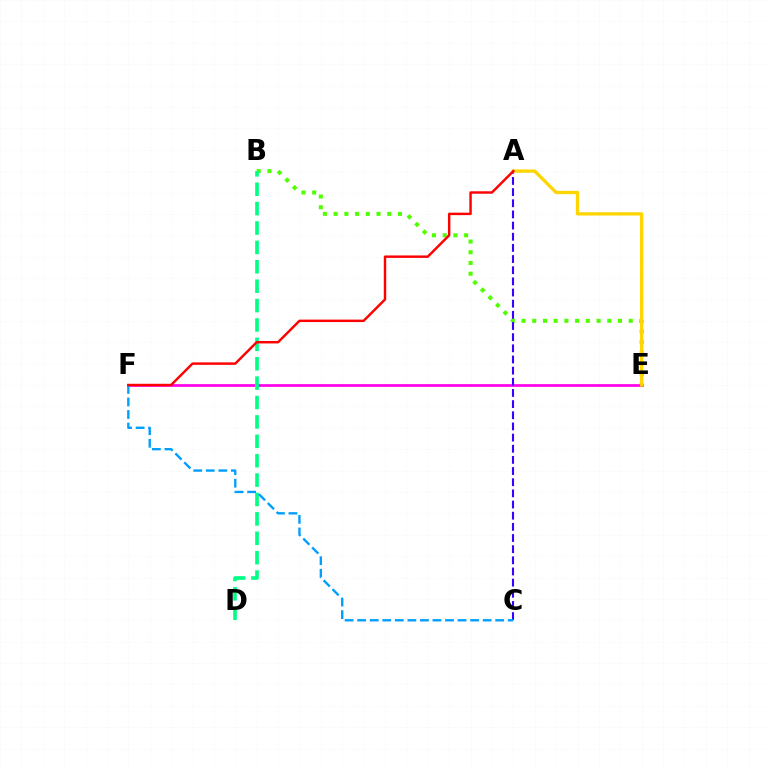{('E', 'F'): [{'color': '#ff00ed', 'line_style': 'solid', 'thickness': 1.95}], ('B', 'E'): [{'color': '#4fff00', 'line_style': 'dotted', 'thickness': 2.91}], ('B', 'D'): [{'color': '#00ff86', 'line_style': 'dashed', 'thickness': 2.63}], ('A', 'C'): [{'color': '#3700ff', 'line_style': 'dashed', 'thickness': 1.52}], ('A', 'E'): [{'color': '#ffd500', 'line_style': 'solid', 'thickness': 2.37}], ('C', 'F'): [{'color': '#009eff', 'line_style': 'dashed', 'thickness': 1.7}], ('A', 'F'): [{'color': '#ff0000', 'line_style': 'solid', 'thickness': 1.76}]}